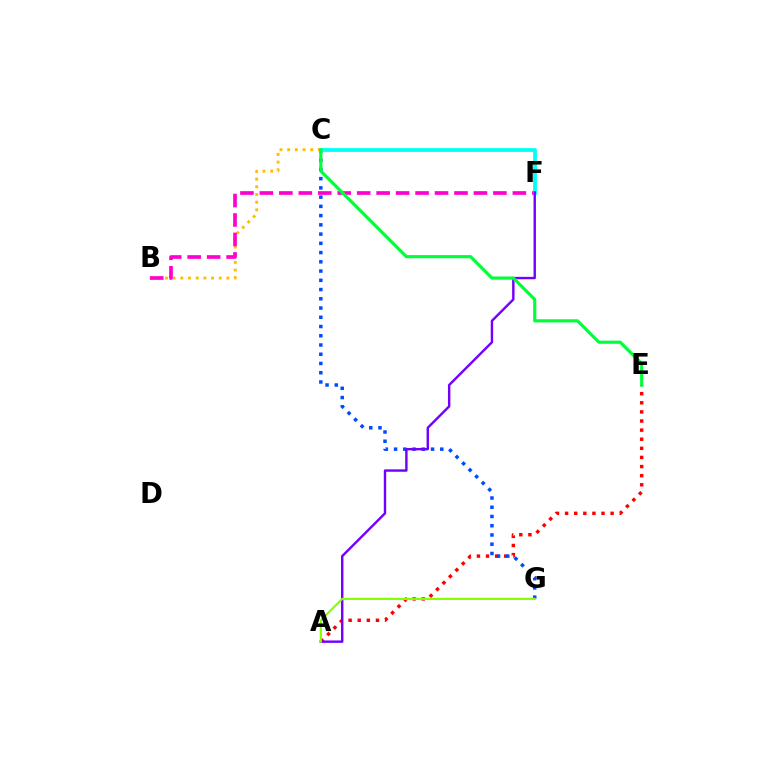{('A', 'E'): [{'color': '#ff0000', 'line_style': 'dotted', 'thickness': 2.48}], ('B', 'C'): [{'color': '#ffbd00', 'line_style': 'dotted', 'thickness': 2.09}], ('C', 'G'): [{'color': '#004bff', 'line_style': 'dotted', 'thickness': 2.51}], ('B', 'F'): [{'color': '#ff00cf', 'line_style': 'dashed', 'thickness': 2.64}], ('C', 'F'): [{'color': '#00fff6', 'line_style': 'solid', 'thickness': 2.71}], ('A', 'F'): [{'color': '#7200ff', 'line_style': 'solid', 'thickness': 1.74}], ('A', 'G'): [{'color': '#84ff00', 'line_style': 'solid', 'thickness': 1.54}], ('C', 'E'): [{'color': '#00ff39', 'line_style': 'solid', 'thickness': 2.27}]}